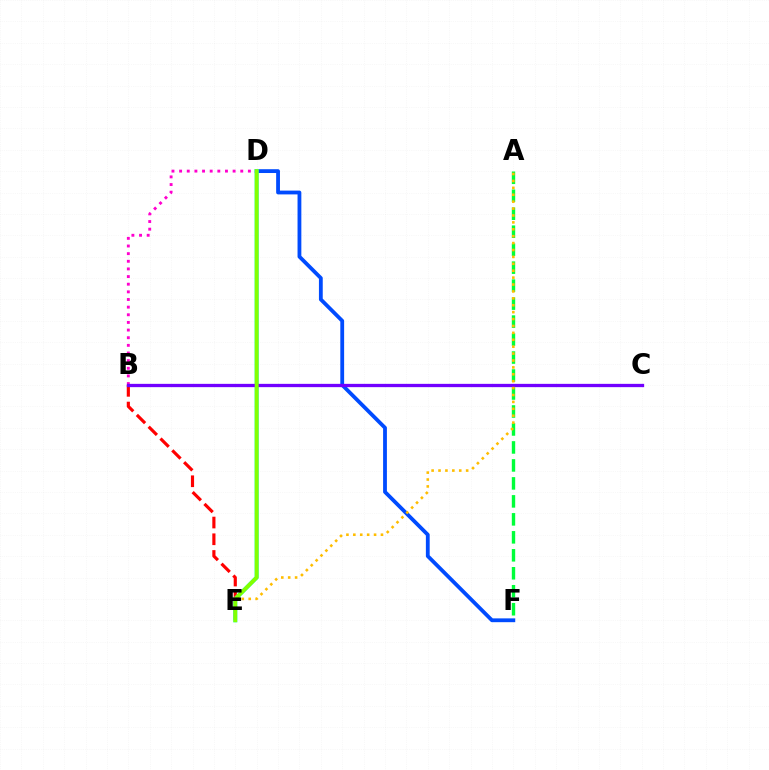{('B', 'E'): [{'color': '#ff0000', 'line_style': 'dashed', 'thickness': 2.27}], ('B', 'D'): [{'color': '#ff00cf', 'line_style': 'dotted', 'thickness': 2.08}], ('A', 'F'): [{'color': '#00ff39', 'line_style': 'dashed', 'thickness': 2.44}], ('D', 'F'): [{'color': '#004bff', 'line_style': 'solid', 'thickness': 2.74}], ('D', 'E'): [{'color': '#00fff6', 'line_style': 'solid', 'thickness': 2.88}, {'color': '#84ff00', 'line_style': 'solid', 'thickness': 2.81}], ('B', 'C'): [{'color': '#7200ff', 'line_style': 'solid', 'thickness': 2.37}], ('A', 'E'): [{'color': '#ffbd00', 'line_style': 'dotted', 'thickness': 1.88}]}